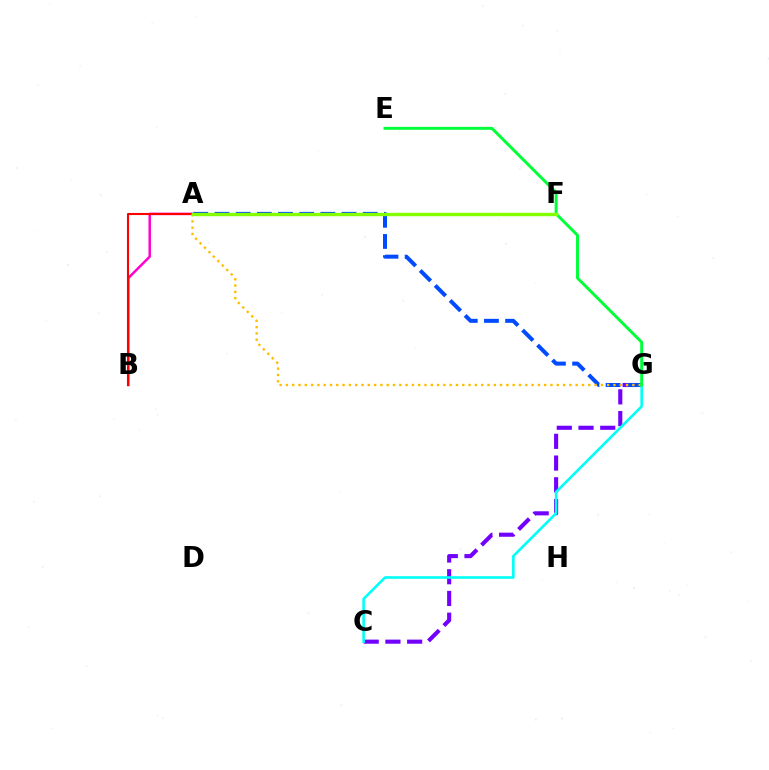{('A', 'B'): [{'color': '#ff00cf', 'line_style': 'solid', 'thickness': 1.78}, {'color': '#ff0000', 'line_style': 'solid', 'thickness': 1.51}], ('C', 'G'): [{'color': '#7200ff', 'line_style': 'dashed', 'thickness': 2.95}, {'color': '#00fff6', 'line_style': 'solid', 'thickness': 1.88}], ('A', 'G'): [{'color': '#004bff', 'line_style': 'dashed', 'thickness': 2.88}, {'color': '#ffbd00', 'line_style': 'dotted', 'thickness': 1.71}], ('E', 'G'): [{'color': '#00ff39', 'line_style': 'solid', 'thickness': 2.12}], ('A', 'F'): [{'color': '#84ff00', 'line_style': 'solid', 'thickness': 2.44}]}